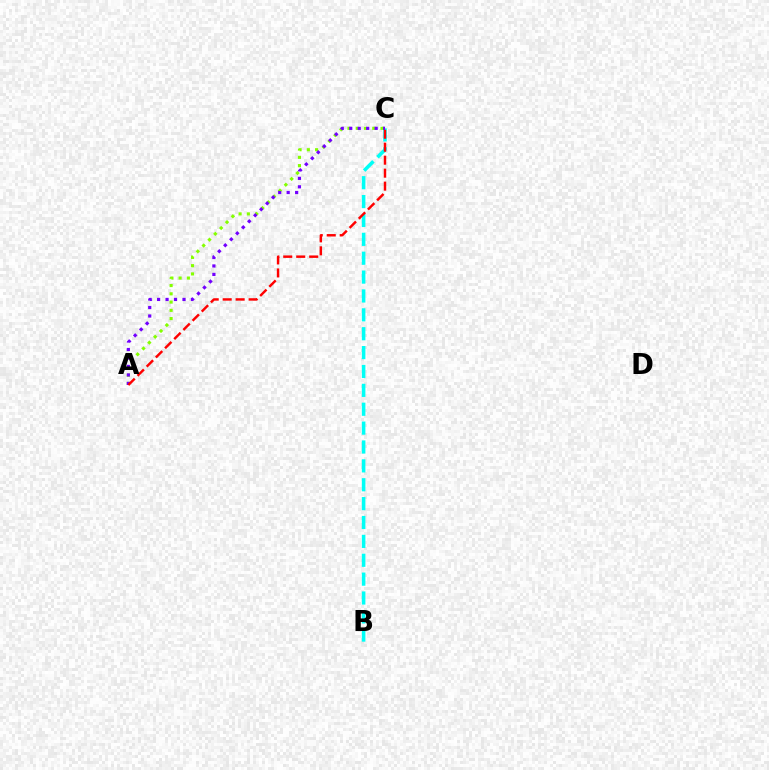{('A', 'C'): [{'color': '#84ff00', 'line_style': 'dotted', 'thickness': 2.24}, {'color': '#7200ff', 'line_style': 'dotted', 'thickness': 2.3}, {'color': '#ff0000', 'line_style': 'dashed', 'thickness': 1.76}], ('B', 'C'): [{'color': '#00fff6', 'line_style': 'dashed', 'thickness': 2.56}]}